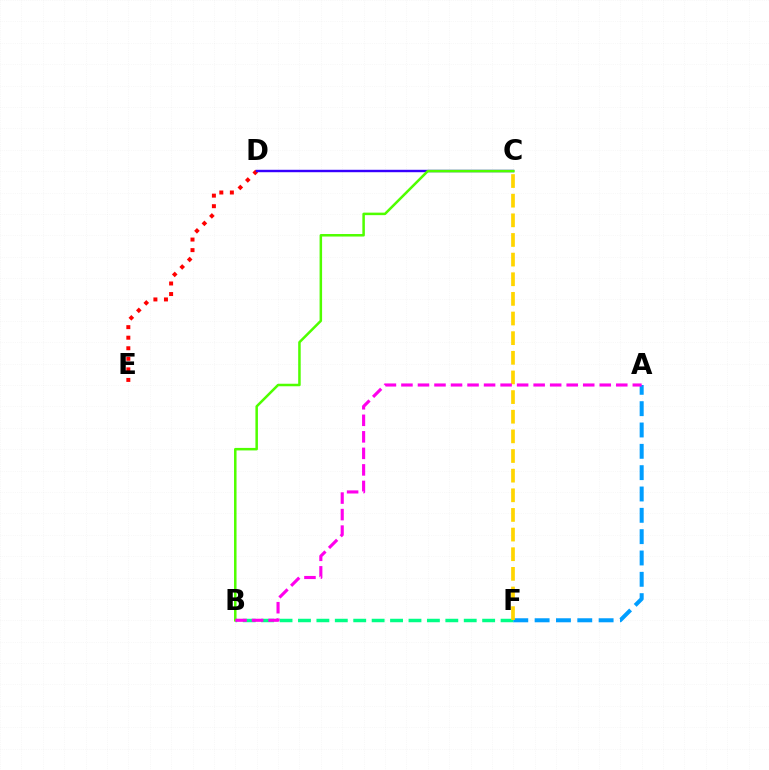{('D', 'E'): [{'color': '#ff0000', 'line_style': 'dotted', 'thickness': 2.87}], ('B', 'F'): [{'color': '#00ff86', 'line_style': 'dashed', 'thickness': 2.5}], ('A', 'F'): [{'color': '#009eff', 'line_style': 'dashed', 'thickness': 2.9}], ('C', 'D'): [{'color': '#3700ff', 'line_style': 'solid', 'thickness': 1.74}], ('C', 'F'): [{'color': '#ffd500', 'line_style': 'dashed', 'thickness': 2.67}], ('B', 'C'): [{'color': '#4fff00', 'line_style': 'solid', 'thickness': 1.81}], ('A', 'B'): [{'color': '#ff00ed', 'line_style': 'dashed', 'thickness': 2.25}]}